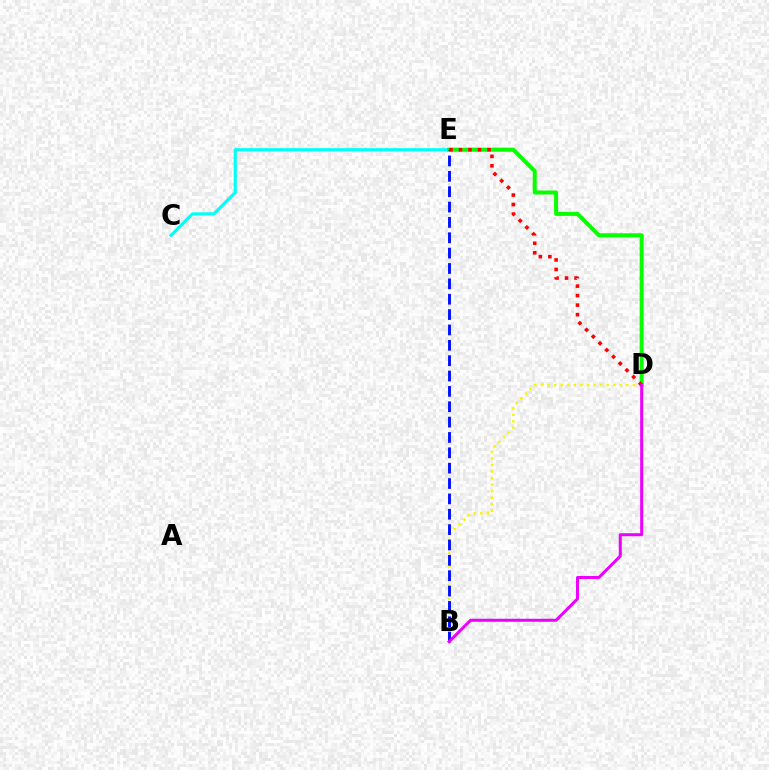{('C', 'E'): [{'color': '#00fff6', 'line_style': 'solid', 'thickness': 2.25}], ('D', 'E'): [{'color': '#08ff00', 'line_style': 'solid', 'thickness': 2.89}, {'color': '#ff0000', 'line_style': 'dotted', 'thickness': 2.58}], ('B', 'D'): [{'color': '#fcf500', 'line_style': 'dotted', 'thickness': 1.78}, {'color': '#ee00ff', 'line_style': 'solid', 'thickness': 2.17}], ('B', 'E'): [{'color': '#0010ff', 'line_style': 'dashed', 'thickness': 2.09}]}